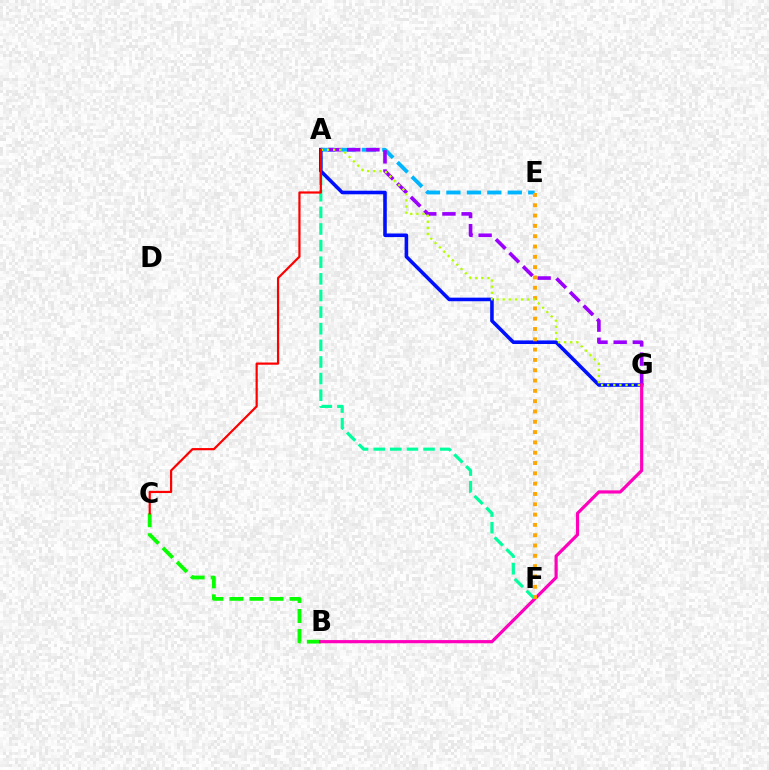{('A', 'E'): [{'color': '#00b5ff', 'line_style': 'dashed', 'thickness': 2.78}], ('A', 'F'): [{'color': '#00ff9d', 'line_style': 'dashed', 'thickness': 2.26}], ('A', 'G'): [{'color': '#0010ff', 'line_style': 'solid', 'thickness': 2.58}, {'color': '#9b00ff', 'line_style': 'dashed', 'thickness': 2.61}, {'color': '#b3ff00', 'line_style': 'dotted', 'thickness': 1.66}], ('B', 'C'): [{'color': '#08ff00', 'line_style': 'dashed', 'thickness': 2.72}], ('B', 'G'): [{'color': '#ff00bd', 'line_style': 'solid', 'thickness': 2.29}], ('E', 'F'): [{'color': '#ffa500', 'line_style': 'dotted', 'thickness': 2.8}], ('A', 'C'): [{'color': '#ff0000', 'line_style': 'solid', 'thickness': 1.58}]}